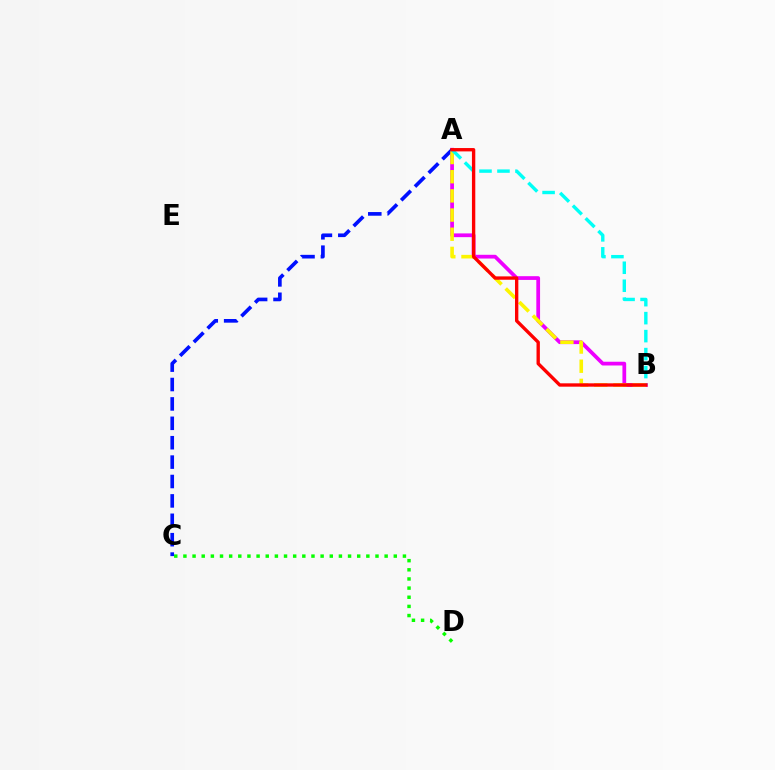{('C', 'D'): [{'color': '#08ff00', 'line_style': 'dotted', 'thickness': 2.49}], ('A', 'B'): [{'color': '#ee00ff', 'line_style': 'solid', 'thickness': 2.7}, {'color': '#fcf500', 'line_style': 'dashed', 'thickness': 2.6}, {'color': '#00fff6', 'line_style': 'dashed', 'thickness': 2.44}, {'color': '#ff0000', 'line_style': 'solid', 'thickness': 2.41}], ('A', 'C'): [{'color': '#0010ff', 'line_style': 'dashed', 'thickness': 2.64}]}